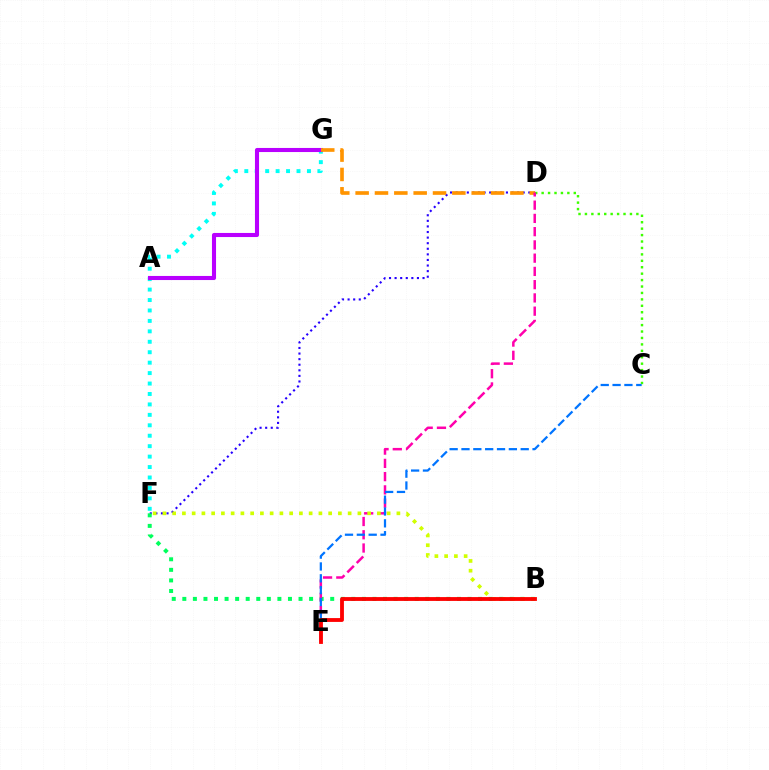{('C', 'D'): [{'color': '#3dff00', 'line_style': 'dotted', 'thickness': 1.75}], ('F', 'G'): [{'color': '#00fff6', 'line_style': 'dotted', 'thickness': 2.84}], ('A', 'G'): [{'color': '#b900ff', 'line_style': 'solid', 'thickness': 2.94}], ('D', 'F'): [{'color': '#2500ff', 'line_style': 'dotted', 'thickness': 1.52}], ('B', 'F'): [{'color': '#00ff5c', 'line_style': 'dotted', 'thickness': 2.87}, {'color': '#d1ff00', 'line_style': 'dotted', 'thickness': 2.65}], ('D', 'G'): [{'color': '#ff9400', 'line_style': 'dashed', 'thickness': 2.63}], ('D', 'E'): [{'color': '#ff00ac', 'line_style': 'dashed', 'thickness': 1.8}], ('C', 'E'): [{'color': '#0074ff', 'line_style': 'dashed', 'thickness': 1.61}], ('B', 'E'): [{'color': '#ff0000', 'line_style': 'solid', 'thickness': 2.76}]}